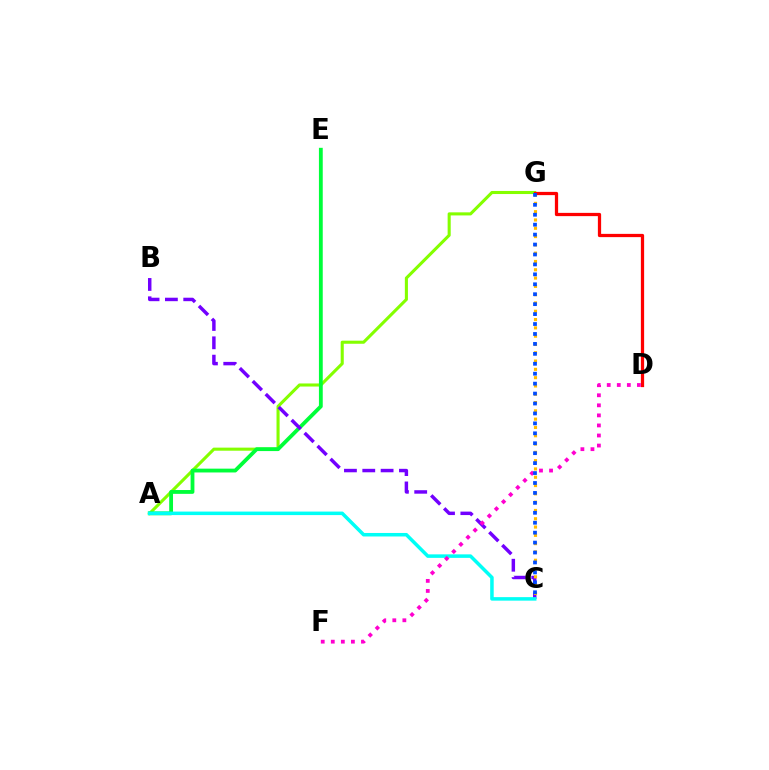{('A', 'G'): [{'color': '#84ff00', 'line_style': 'solid', 'thickness': 2.22}], ('A', 'E'): [{'color': '#00ff39', 'line_style': 'solid', 'thickness': 2.75}], ('B', 'C'): [{'color': '#7200ff', 'line_style': 'dashed', 'thickness': 2.49}], ('C', 'G'): [{'color': '#ffbd00', 'line_style': 'dotted', 'thickness': 2.26}, {'color': '#004bff', 'line_style': 'dotted', 'thickness': 2.7}], ('D', 'G'): [{'color': '#ff0000', 'line_style': 'solid', 'thickness': 2.34}], ('A', 'C'): [{'color': '#00fff6', 'line_style': 'solid', 'thickness': 2.53}], ('D', 'F'): [{'color': '#ff00cf', 'line_style': 'dotted', 'thickness': 2.73}]}